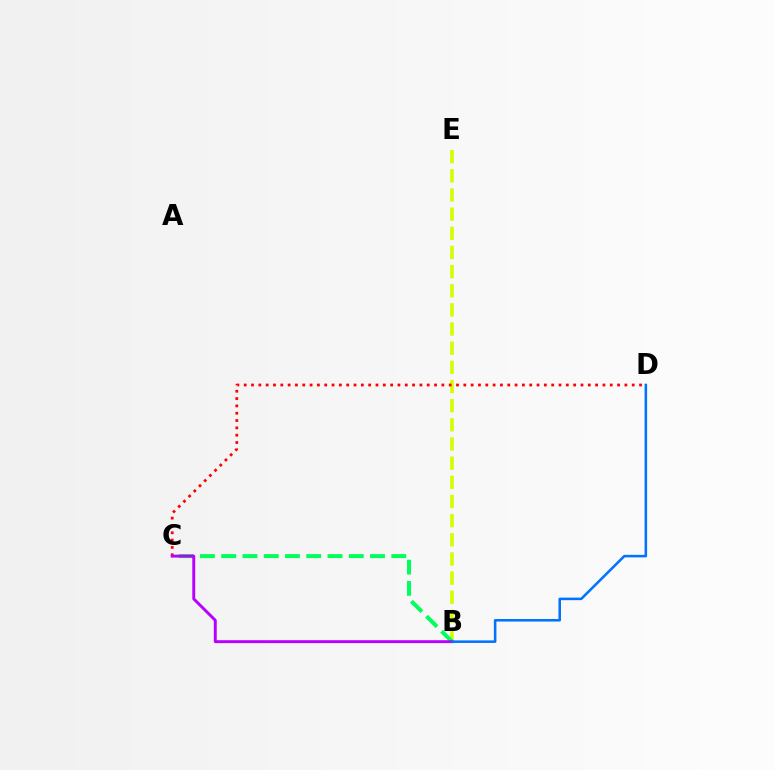{('B', 'E'): [{'color': '#d1ff00', 'line_style': 'dashed', 'thickness': 2.6}], ('C', 'D'): [{'color': '#ff0000', 'line_style': 'dotted', 'thickness': 1.99}], ('B', 'C'): [{'color': '#00ff5c', 'line_style': 'dashed', 'thickness': 2.89}, {'color': '#b900ff', 'line_style': 'solid', 'thickness': 2.11}], ('B', 'D'): [{'color': '#0074ff', 'line_style': 'solid', 'thickness': 1.84}]}